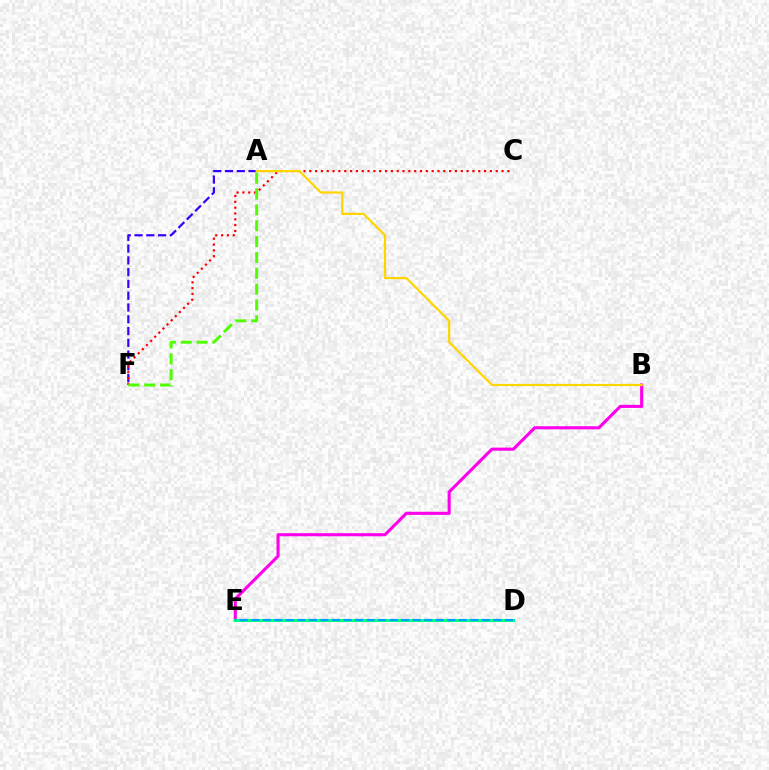{('A', 'F'): [{'color': '#3700ff', 'line_style': 'dashed', 'thickness': 1.6}, {'color': '#4fff00', 'line_style': 'dashed', 'thickness': 2.15}], ('B', 'E'): [{'color': '#ff00ed', 'line_style': 'solid', 'thickness': 2.23}], ('C', 'F'): [{'color': '#ff0000', 'line_style': 'dotted', 'thickness': 1.58}], ('D', 'E'): [{'color': '#00ff86', 'line_style': 'solid', 'thickness': 2.21}, {'color': '#009eff', 'line_style': 'dashed', 'thickness': 1.57}], ('A', 'B'): [{'color': '#ffd500', 'line_style': 'solid', 'thickness': 1.6}]}